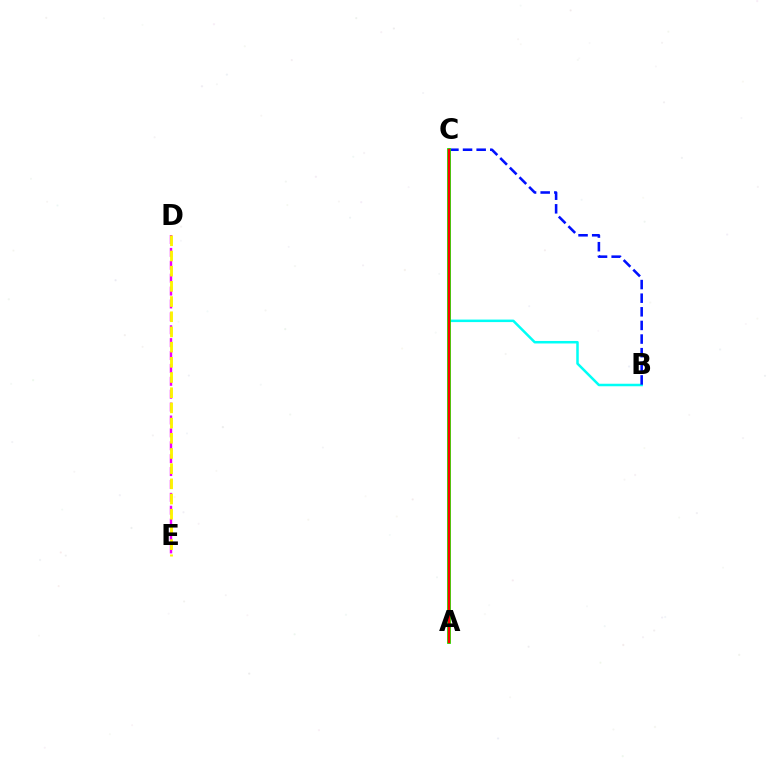{('B', 'C'): [{'color': '#00fff6', 'line_style': 'solid', 'thickness': 1.81}, {'color': '#0010ff', 'line_style': 'dashed', 'thickness': 1.85}], ('A', 'C'): [{'color': '#08ff00', 'line_style': 'solid', 'thickness': 2.73}, {'color': '#ff0000', 'line_style': 'solid', 'thickness': 1.79}], ('D', 'E'): [{'color': '#ee00ff', 'line_style': 'dashed', 'thickness': 1.75}, {'color': '#fcf500', 'line_style': 'dashed', 'thickness': 2.06}]}